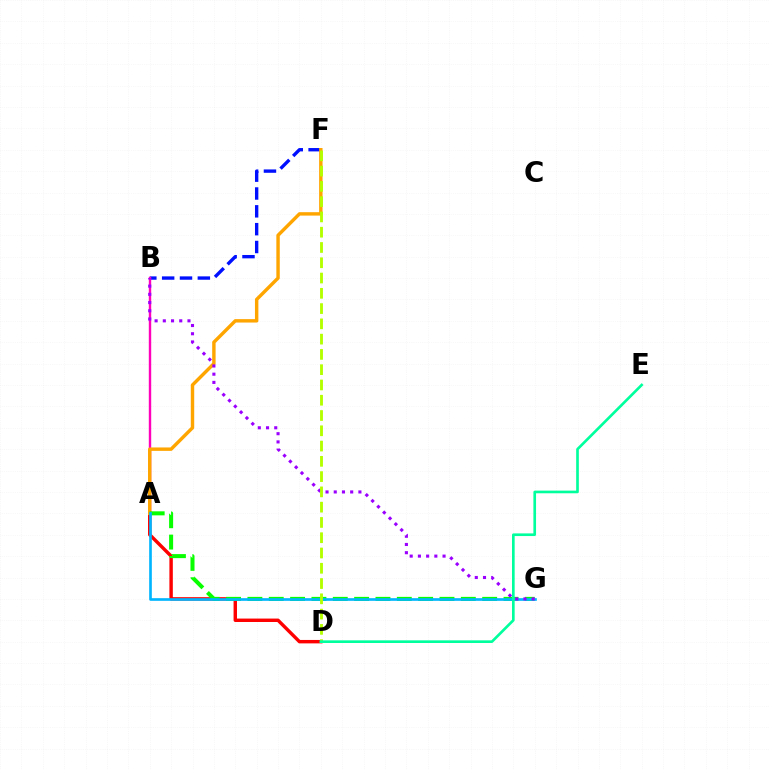{('B', 'F'): [{'color': '#0010ff', 'line_style': 'dashed', 'thickness': 2.42}], ('A', 'D'): [{'color': '#ff0000', 'line_style': 'solid', 'thickness': 2.47}], ('A', 'B'): [{'color': '#ff00bd', 'line_style': 'solid', 'thickness': 1.73}], ('A', 'F'): [{'color': '#ffa500', 'line_style': 'solid', 'thickness': 2.46}], ('A', 'G'): [{'color': '#08ff00', 'line_style': 'dashed', 'thickness': 2.9}, {'color': '#00b5ff', 'line_style': 'solid', 'thickness': 1.91}], ('B', 'G'): [{'color': '#9b00ff', 'line_style': 'dotted', 'thickness': 2.23}], ('D', 'F'): [{'color': '#b3ff00', 'line_style': 'dashed', 'thickness': 2.08}], ('D', 'E'): [{'color': '#00ff9d', 'line_style': 'solid', 'thickness': 1.91}]}